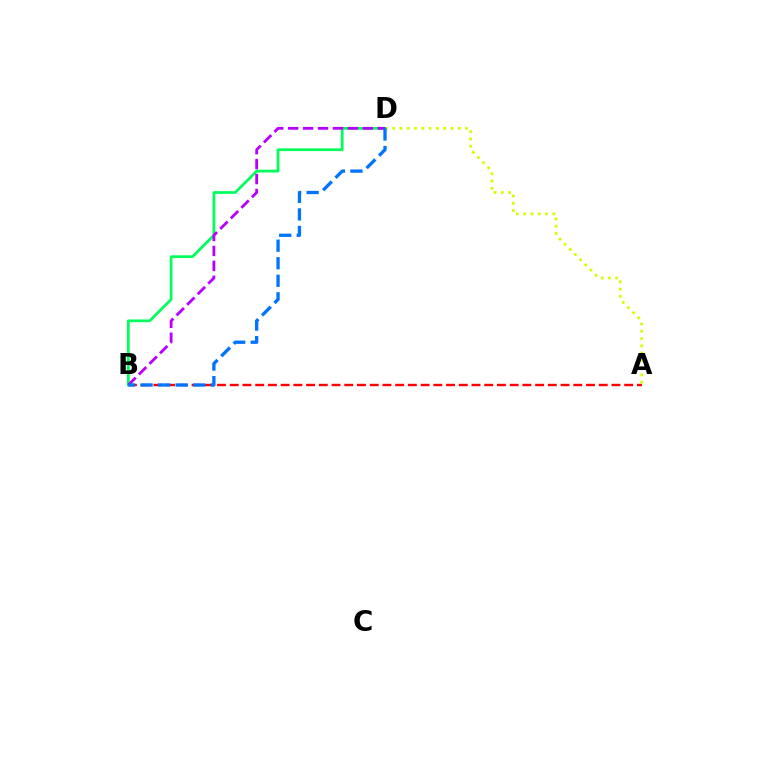{('A', 'B'): [{'color': '#ff0000', 'line_style': 'dashed', 'thickness': 1.73}], ('A', 'D'): [{'color': '#d1ff00', 'line_style': 'dotted', 'thickness': 1.98}], ('B', 'D'): [{'color': '#00ff5c', 'line_style': 'solid', 'thickness': 1.98}, {'color': '#b900ff', 'line_style': 'dashed', 'thickness': 2.03}, {'color': '#0074ff', 'line_style': 'dashed', 'thickness': 2.38}]}